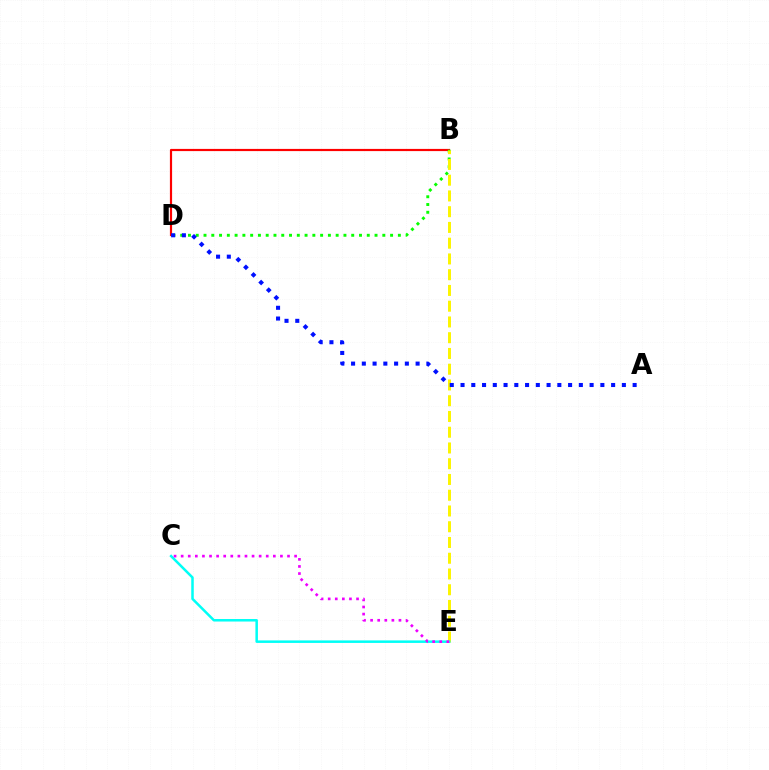{('B', 'D'): [{'color': '#ff0000', 'line_style': 'solid', 'thickness': 1.57}, {'color': '#08ff00', 'line_style': 'dotted', 'thickness': 2.11}], ('B', 'E'): [{'color': '#fcf500', 'line_style': 'dashed', 'thickness': 2.14}], ('A', 'D'): [{'color': '#0010ff', 'line_style': 'dotted', 'thickness': 2.92}], ('C', 'E'): [{'color': '#00fff6', 'line_style': 'solid', 'thickness': 1.81}, {'color': '#ee00ff', 'line_style': 'dotted', 'thickness': 1.93}]}